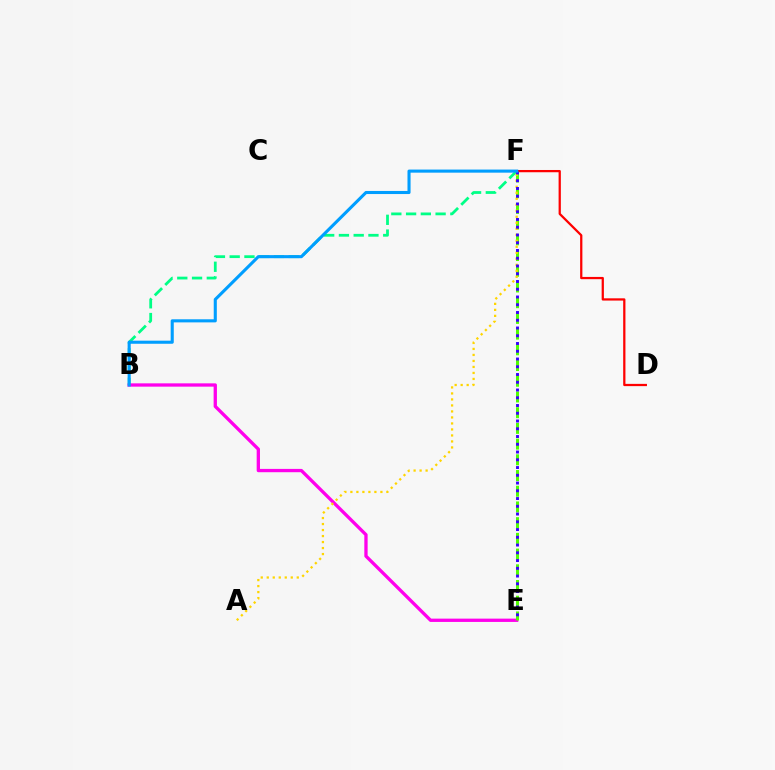{('D', 'F'): [{'color': '#ff0000', 'line_style': 'solid', 'thickness': 1.62}], ('B', 'F'): [{'color': '#00ff86', 'line_style': 'dashed', 'thickness': 2.0}, {'color': '#009eff', 'line_style': 'solid', 'thickness': 2.22}], ('B', 'E'): [{'color': '#ff00ed', 'line_style': 'solid', 'thickness': 2.38}], ('E', 'F'): [{'color': '#4fff00', 'line_style': 'dashed', 'thickness': 2.13}, {'color': '#3700ff', 'line_style': 'dotted', 'thickness': 2.11}], ('A', 'F'): [{'color': '#ffd500', 'line_style': 'dotted', 'thickness': 1.63}]}